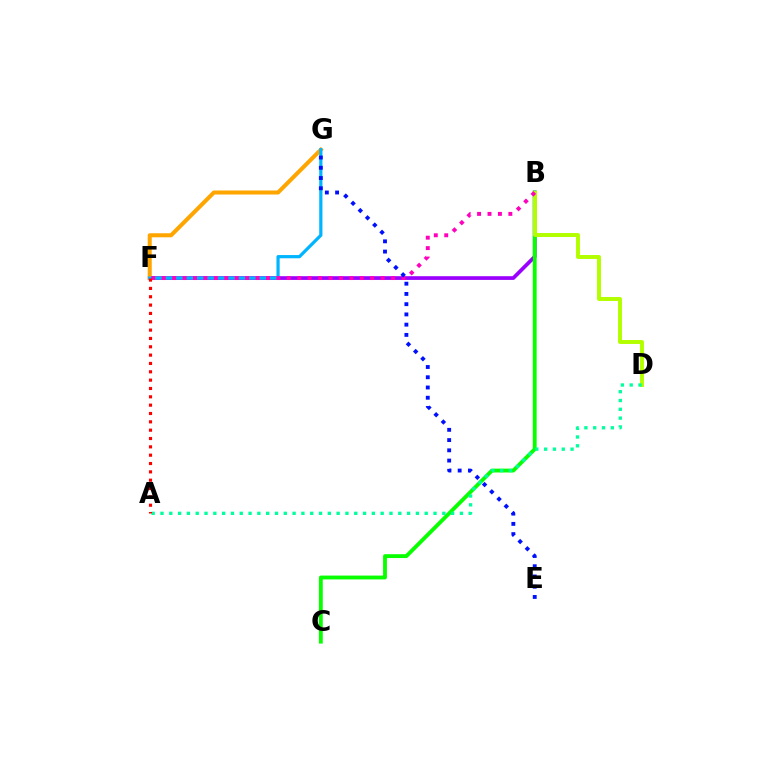{('B', 'F'): [{'color': '#9b00ff', 'line_style': 'solid', 'thickness': 2.68}, {'color': '#ff00bd', 'line_style': 'dotted', 'thickness': 2.83}], ('F', 'G'): [{'color': '#ffa500', 'line_style': 'solid', 'thickness': 2.91}, {'color': '#00b5ff', 'line_style': 'solid', 'thickness': 2.31}], ('B', 'C'): [{'color': '#08ff00', 'line_style': 'solid', 'thickness': 2.77}], ('B', 'D'): [{'color': '#b3ff00', 'line_style': 'solid', 'thickness': 2.85}], ('A', 'D'): [{'color': '#00ff9d', 'line_style': 'dotted', 'thickness': 2.39}], ('A', 'F'): [{'color': '#ff0000', 'line_style': 'dotted', 'thickness': 2.27}], ('E', 'G'): [{'color': '#0010ff', 'line_style': 'dotted', 'thickness': 2.78}]}